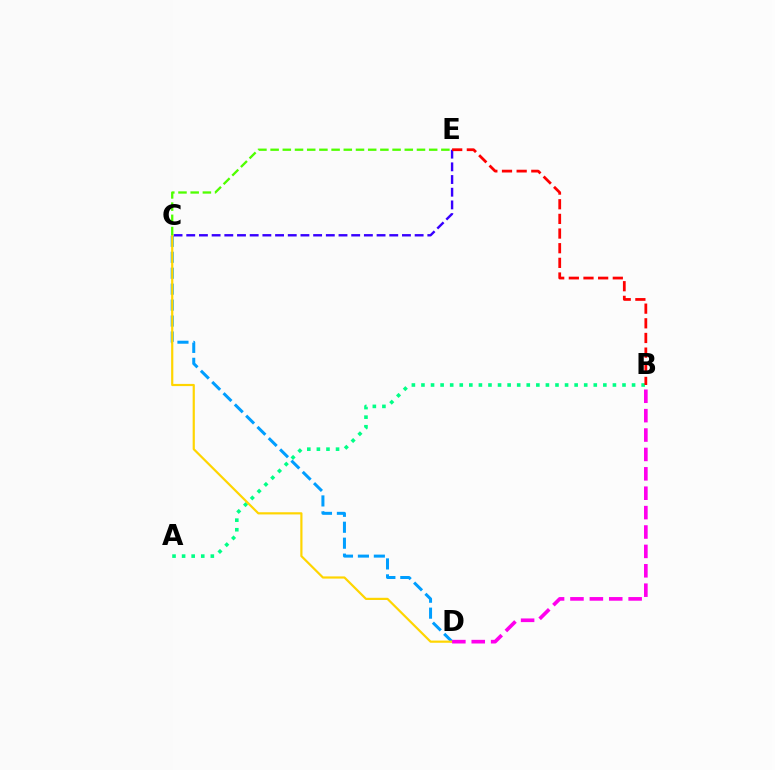{('C', 'D'): [{'color': '#009eff', 'line_style': 'dashed', 'thickness': 2.17}, {'color': '#ffd500', 'line_style': 'solid', 'thickness': 1.58}], ('A', 'B'): [{'color': '#00ff86', 'line_style': 'dotted', 'thickness': 2.6}], ('C', 'E'): [{'color': '#3700ff', 'line_style': 'dashed', 'thickness': 1.72}, {'color': '#4fff00', 'line_style': 'dashed', 'thickness': 1.66}], ('B', 'E'): [{'color': '#ff0000', 'line_style': 'dashed', 'thickness': 1.99}], ('B', 'D'): [{'color': '#ff00ed', 'line_style': 'dashed', 'thickness': 2.63}]}